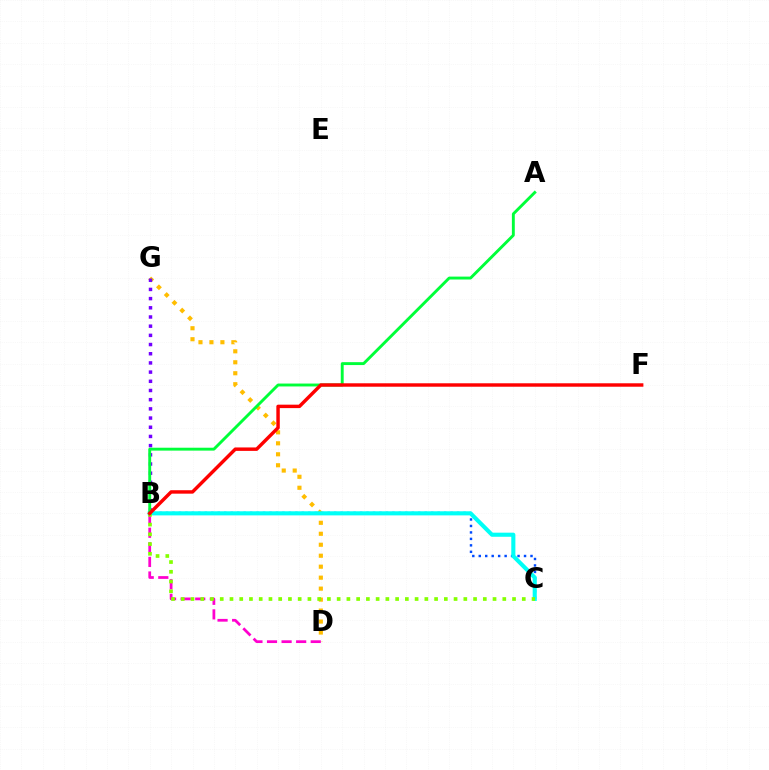{('B', 'C'): [{'color': '#004bff', 'line_style': 'dotted', 'thickness': 1.76}, {'color': '#00fff6', 'line_style': 'solid', 'thickness': 2.95}, {'color': '#84ff00', 'line_style': 'dotted', 'thickness': 2.65}], ('D', 'G'): [{'color': '#ffbd00', 'line_style': 'dotted', 'thickness': 2.98}], ('B', 'D'): [{'color': '#ff00cf', 'line_style': 'dashed', 'thickness': 1.98}], ('B', 'G'): [{'color': '#7200ff', 'line_style': 'dotted', 'thickness': 2.5}], ('A', 'B'): [{'color': '#00ff39', 'line_style': 'solid', 'thickness': 2.09}], ('B', 'F'): [{'color': '#ff0000', 'line_style': 'solid', 'thickness': 2.48}]}